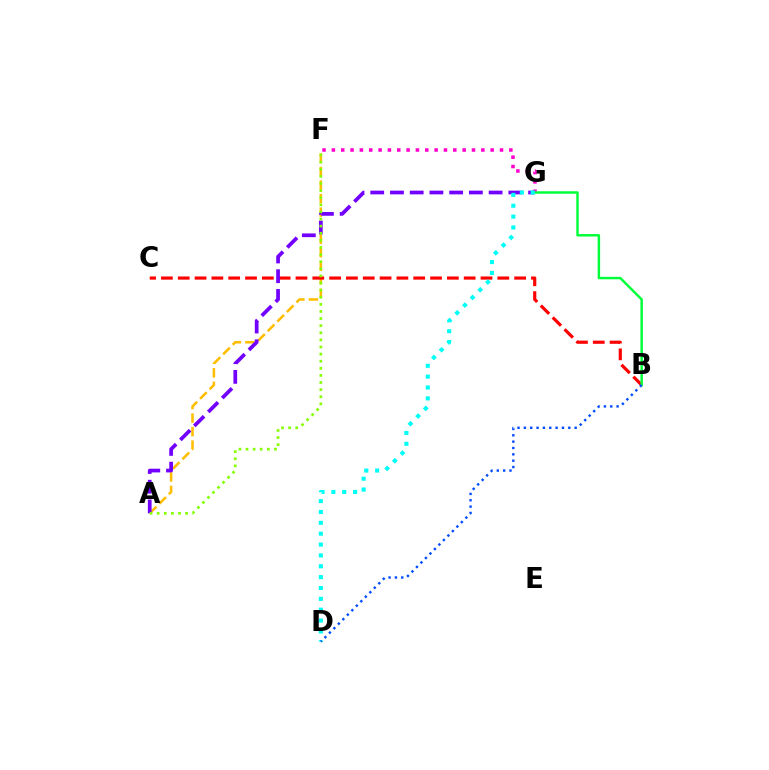{('A', 'F'): [{'color': '#ffbd00', 'line_style': 'dashed', 'thickness': 1.84}, {'color': '#84ff00', 'line_style': 'dotted', 'thickness': 1.93}], ('F', 'G'): [{'color': '#ff00cf', 'line_style': 'dotted', 'thickness': 2.54}], ('B', 'C'): [{'color': '#ff0000', 'line_style': 'dashed', 'thickness': 2.28}], ('A', 'G'): [{'color': '#7200ff', 'line_style': 'dashed', 'thickness': 2.68}], ('B', 'G'): [{'color': '#00ff39', 'line_style': 'solid', 'thickness': 1.77}], ('D', 'G'): [{'color': '#00fff6', 'line_style': 'dotted', 'thickness': 2.95}], ('B', 'D'): [{'color': '#004bff', 'line_style': 'dotted', 'thickness': 1.72}]}